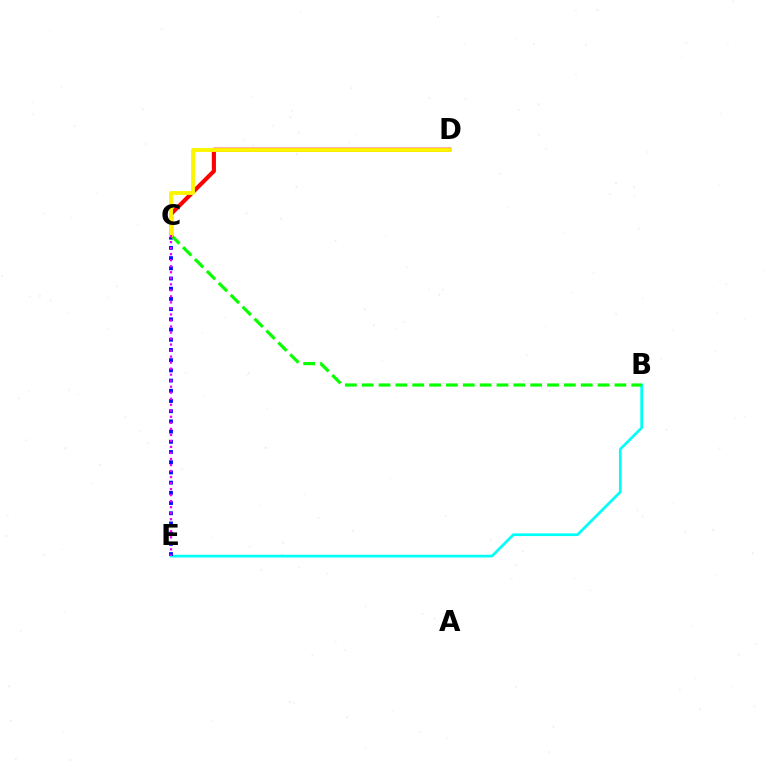{('B', 'E'): [{'color': '#00fff6', 'line_style': 'solid', 'thickness': 1.94}], ('C', 'E'): [{'color': '#0010ff', 'line_style': 'dotted', 'thickness': 2.77}, {'color': '#ee00ff', 'line_style': 'dotted', 'thickness': 1.64}], ('B', 'C'): [{'color': '#08ff00', 'line_style': 'dashed', 'thickness': 2.29}], ('C', 'D'): [{'color': '#ff0000', 'line_style': 'solid', 'thickness': 2.95}, {'color': '#fcf500', 'line_style': 'solid', 'thickness': 2.81}]}